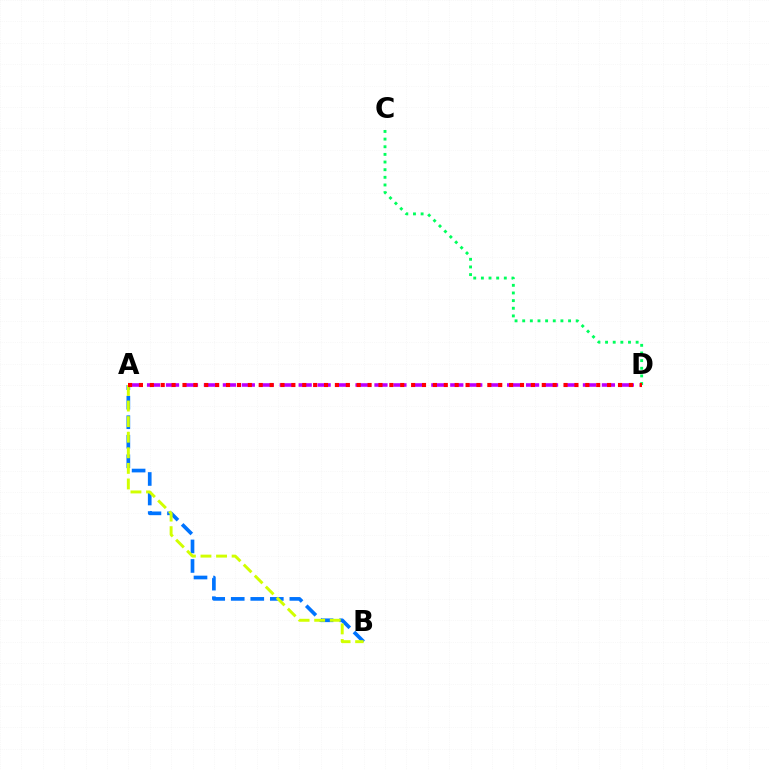{('C', 'D'): [{'color': '#00ff5c', 'line_style': 'dotted', 'thickness': 2.08}], ('A', 'B'): [{'color': '#0074ff', 'line_style': 'dashed', 'thickness': 2.65}, {'color': '#d1ff00', 'line_style': 'dashed', 'thickness': 2.12}], ('A', 'D'): [{'color': '#b900ff', 'line_style': 'dashed', 'thickness': 2.57}, {'color': '#ff0000', 'line_style': 'dotted', 'thickness': 2.96}]}